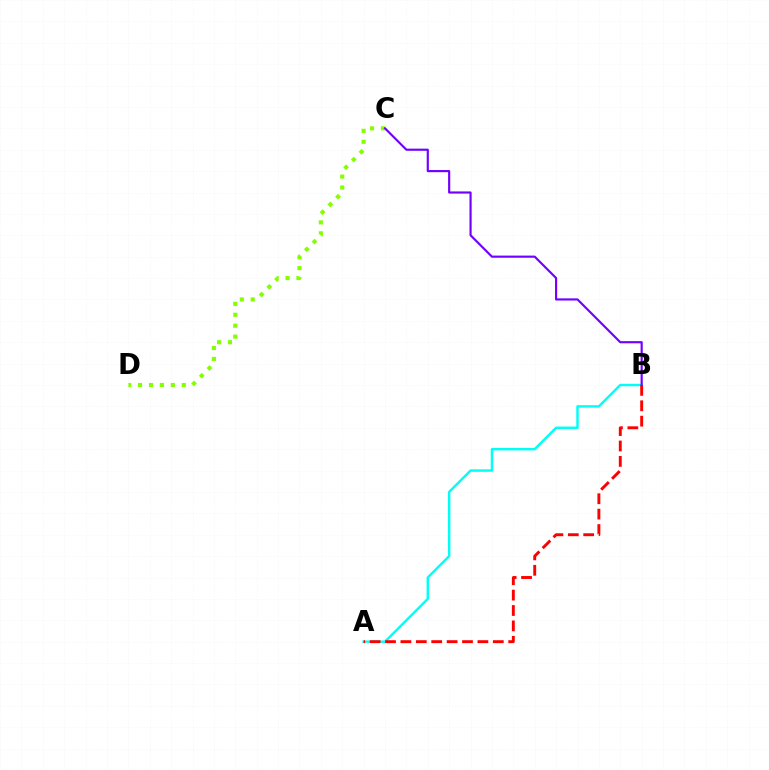{('A', 'B'): [{'color': '#00fff6', 'line_style': 'solid', 'thickness': 1.75}, {'color': '#ff0000', 'line_style': 'dashed', 'thickness': 2.09}], ('C', 'D'): [{'color': '#84ff00', 'line_style': 'dotted', 'thickness': 2.97}], ('B', 'C'): [{'color': '#7200ff', 'line_style': 'solid', 'thickness': 1.55}]}